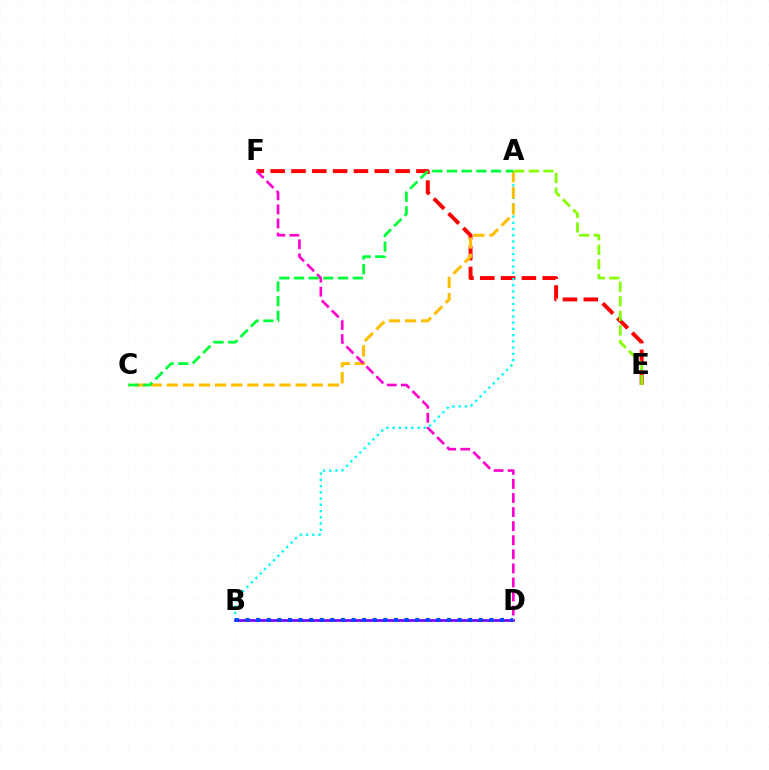{('E', 'F'): [{'color': '#ff0000', 'line_style': 'dashed', 'thickness': 2.83}], ('A', 'B'): [{'color': '#00fff6', 'line_style': 'dotted', 'thickness': 1.7}], ('A', 'C'): [{'color': '#ffbd00', 'line_style': 'dashed', 'thickness': 2.19}, {'color': '#00ff39', 'line_style': 'dashed', 'thickness': 1.99}], ('B', 'D'): [{'color': '#7200ff', 'line_style': 'solid', 'thickness': 1.93}, {'color': '#004bff', 'line_style': 'dotted', 'thickness': 2.88}], ('A', 'E'): [{'color': '#84ff00', 'line_style': 'dashed', 'thickness': 1.98}], ('D', 'F'): [{'color': '#ff00cf', 'line_style': 'dashed', 'thickness': 1.91}]}